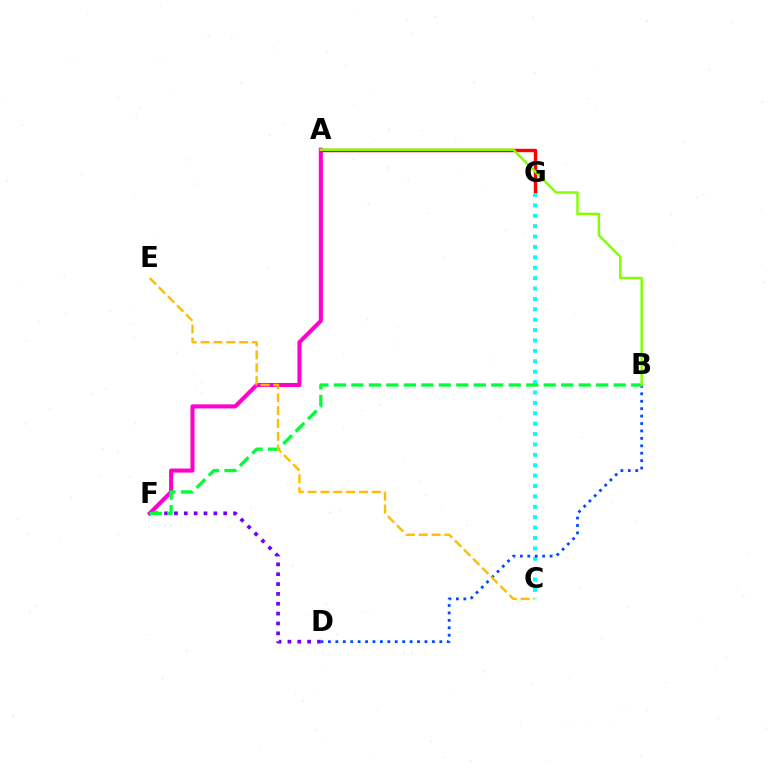{('D', 'F'): [{'color': '#7200ff', 'line_style': 'dotted', 'thickness': 2.68}], ('A', 'G'): [{'color': '#ff0000', 'line_style': 'solid', 'thickness': 2.47}], ('C', 'G'): [{'color': '#00fff6', 'line_style': 'dotted', 'thickness': 2.82}], ('A', 'F'): [{'color': '#ff00cf', 'line_style': 'solid', 'thickness': 2.92}], ('B', 'D'): [{'color': '#004bff', 'line_style': 'dotted', 'thickness': 2.02}], ('B', 'F'): [{'color': '#00ff39', 'line_style': 'dashed', 'thickness': 2.38}], ('C', 'E'): [{'color': '#ffbd00', 'line_style': 'dashed', 'thickness': 1.75}], ('A', 'B'): [{'color': '#84ff00', 'line_style': 'solid', 'thickness': 1.78}]}